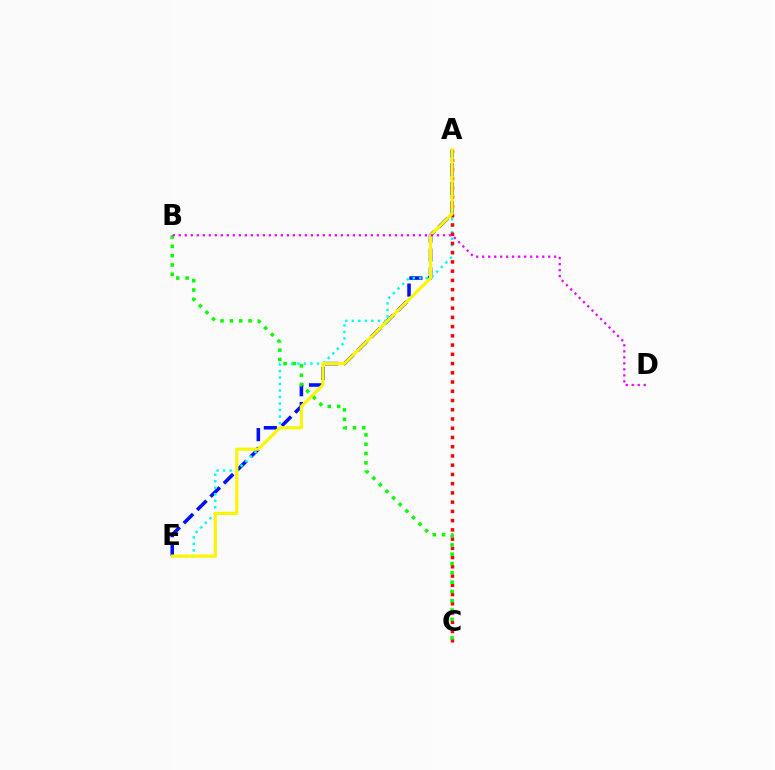{('A', 'E'): [{'color': '#0010ff', 'line_style': 'dashed', 'thickness': 2.56}, {'color': '#00fff6', 'line_style': 'dotted', 'thickness': 1.77}, {'color': '#fcf500', 'line_style': 'solid', 'thickness': 2.26}], ('A', 'C'): [{'color': '#ff0000', 'line_style': 'dotted', 'thickness': 2.51}], ('B', 'C'): [{'color': '#08ff00', 'line_style': 'dotted', 'thickness': 2.53}], ('B', 'D'): [{'color': '#ee00ff', 'line_style': 'dotted', 'thickness': 1.63}]}